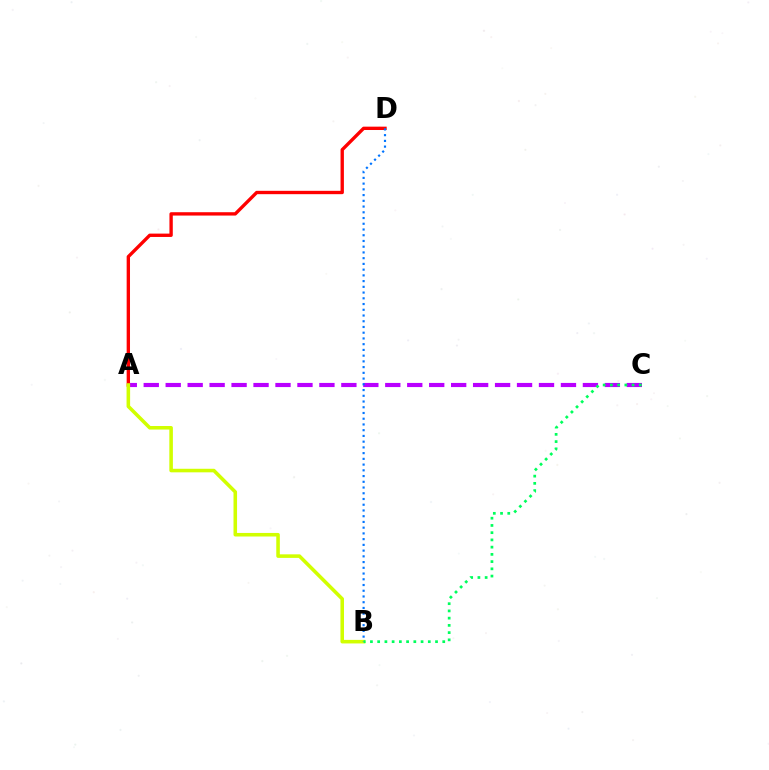{('A', 'C'): [{'color': '#b900ff', 'line_style': 'dashed', 'thickness': 2.98}], ('A', 'D'): [{'color': '#ff0000', 'line_style': 'solid', 'thickness': 2.41}], ('A', 'B'): [{'color': '#d1ff00', 'line_style': 'solid', 'thickness': 2.56}], ('B', 'D'): [{'color': '#0074ff', 'line_style': 'dotted', 'thickness': 1.56}], ('B', 'C'): [{'color': '#00ff5c', 'line_style': 'dotted', 'thickness': 1.97}]}